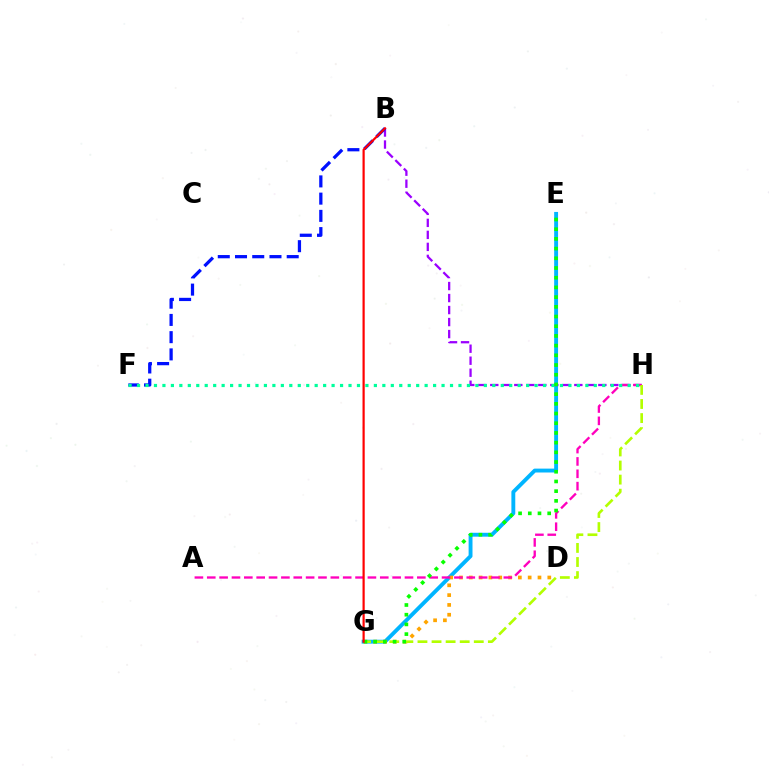{('E', 'G'): [{'color': '#00b5ff', 'line_style': 'solid', 'thickness': 2.8}, {'color': '#08ff00', 'line_style': 'dotted', 'thickness': 2.64}], ('B', 'H'): [{'color': '#9b00ff', 'line_style': 'dashed', 'thickness': 1.63}], ('D', 'G'): [{'color': '#ffa500', 'line_style': 'dotted', 'thickness': 2.67}], ('A', 'H'): [{'color': '#ff00bd', 'line_style': 'dashed', 'thickness': 1.68}], ('G', 'H'): [{'color': '#b3ff00', 'line_style': 'dashed', 'thickness': 1.91}], ('B', 'F'): [{'color': '#0010ff', 'line_style': 'dashed', 'thickness': 2.34}], ('F', 'H'): [{'color': '#00ff9d', 'line_style': 'dotted', 'thickness': 2.3}], ('B', 'G'): [{'color': '#ff0000', 'line_style': 'solid', 'thickness': 1.58}]}